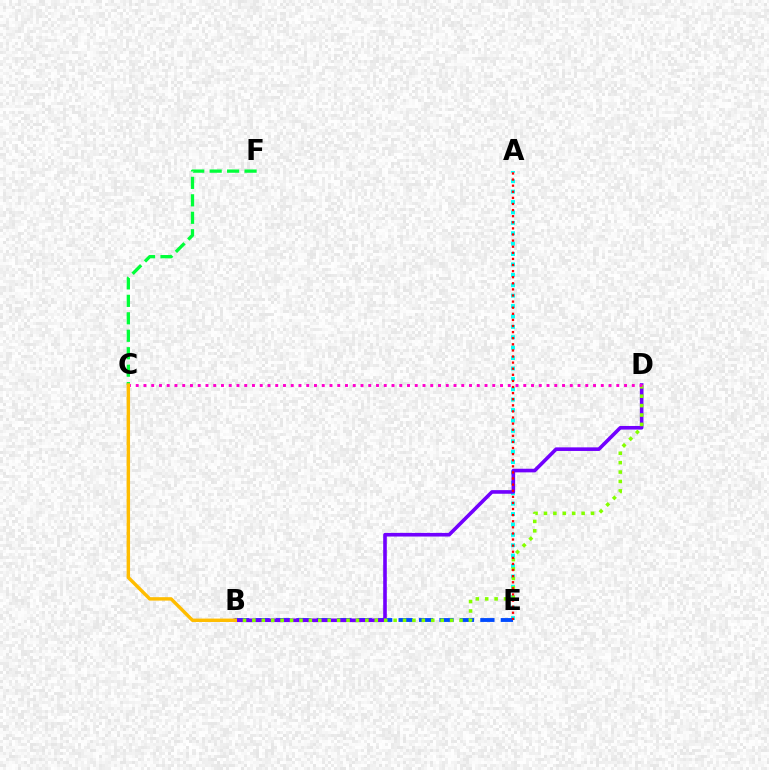{('A', 'E'): [{'color': '#00fff6', 'line_style': 'dotted', 'thickness': 2.83}, {'color': '#ff0000', 'line_style': 'dotted', 'thickness': 1.66}], ('B', 'E'): [{'color': '#004bff', 'line_style': 'dashed', 'thickness': 2.78}], ('B', 'D'): [{'color': '#7200ff', 'line_style': 'solid', 'thickness': 2.6}, {'color': '#84ff00', 'line_style': 'dotted', 'thickness': 2.56}], ('C', 'D'): [{'color': '#ff00cf', 'line_style': 'dotted', 'thickness': 2.11}], ('C', 'F'): [{'color': '#00ff39', 'line_style': 'dashed', 'thickness': 2.37}], ('B', 'C'): [{'color': '#ffbd00', 'line_style': 'solid', 'thickness': 2.47}]}